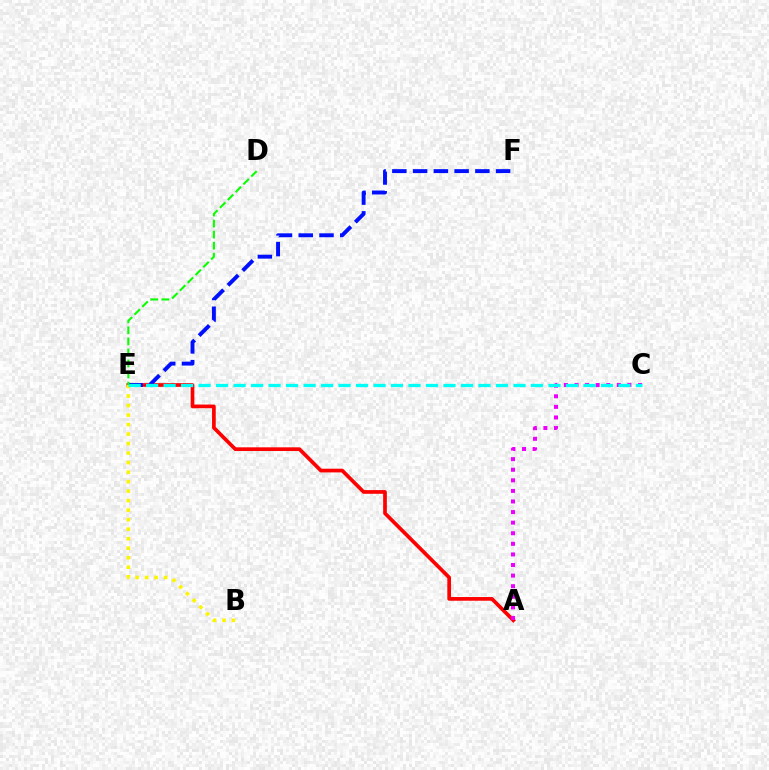{('A', 'E'): [{'color': '#ff0000', 'line_style': 'solid', 'thickness': 2.67}], ('A', 'C'): [{'color': '#ee00ff', 'line_style': 'dotted', 'thickness': 2.88}], ('E', 'F'): [{'color': '#0010ff', 'line_style': 'dashed', 'thickness': 2.82}], ('B', 'E'): [{'color': '#fcf500', 'line_style': 'dotted', 'thickness': 2.58}], ('C', 'E'): [{'color': '#00fff6', 'line_style': 'dashed', 'thickness': 2.38}], ('D', 'E'): [{'color': '#08ff00', 'line_style': 'dashed', 'thickness': 1.5}]}